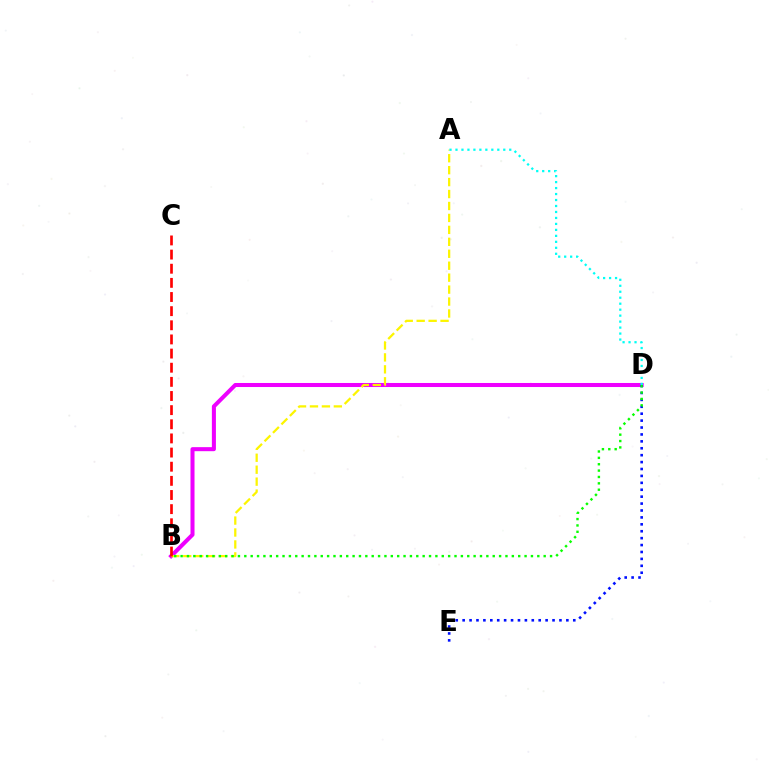{('B', 'D'): [{'color': '#ee00ff', 'line_style': 'solid', 'thickness': 2.91}, {'color': '#08ff00', 'line_style': 'dotted', 'thickness': 1.73}], ('A', 'B'): [{'color': '#fcf500', 'line_style': 'dashed', 'thickness': 1.62}], ('A', 'D'): [{'color': '#00fff6', 'line_style': 'dotted', 'thickness': 1.62}], ('D', 'E'): [{'color': '#0010ff', 'line_style': 'dotted', 'thickness': 1.88}], ('B', 'C'): [{'color': '#ff0000', 'line_style': 'dashed', 'thickness': 1.92}]}